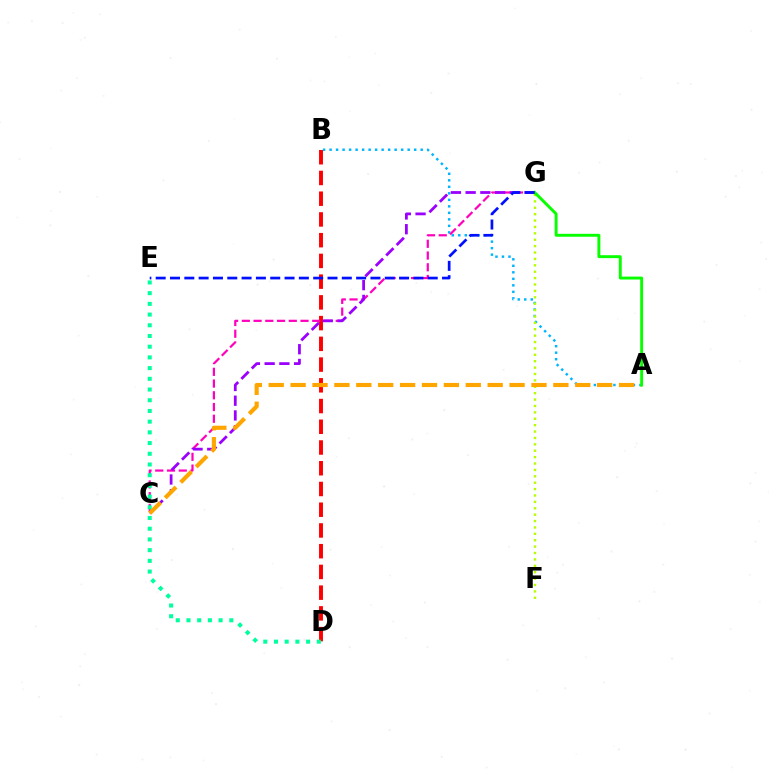{('A', 'B'): [{'color': '#00b5ff', 'line_style': 'dotted', 'thickness': 1.77}], ('B', 'D'): [{'color': '#ff0000', 'line_style': 'dashed', 'thickness': 2.82}], ('C', 'G'): [{'color': '#ff00bd', 'line_style': 'dashed', 'thickness': 1.59}, {'color': '#9b00ff', 'line_style': 'dashed', 'thickness': 2.0}], ('D', 'E'): [{'color': '#00ff9d', 'line_style': 'dotted', 'thickness': 2.91}], ('F', 'G'): [{'color': '#b3ff00', 'line_style': 'dotted', 'thickness': 1.74}], ('A', 'C'): [{'color': '#ffa500', 'line_style': 'dashed', 'thickness': 2.97}], ('A', 'G'): [{'color': '#08ff00', 'line_style': 'solid', 'thickness': 2.1}], ('E', 'G'): [{'color': '#0010ff', 'line_style': 'dashed', 'thickness': 1.95}]}